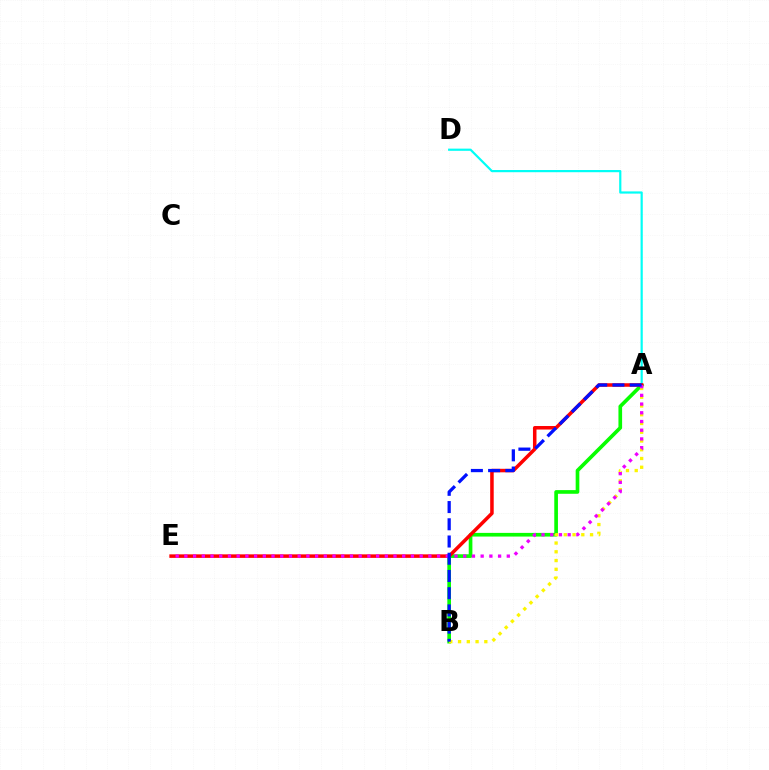{('A', 'B'): [{'color': '#08ff00', 'line_style': 'solid', 'thickness': 2.64}, {'color': '#fcf500', 'line_style': 'dotted', 'thickness': 2.38}, {'color': '#0010ff', 'line_style': 'dashed', 'thickness': 2.34}], ('A', 'D'): [{'color': '#00fff6', 'line_style': 'solid', 'thickness': 1.58}], ('A', 'E'): [{'color': '#ff0000', 'line_style': 'solid', 'thickness': 2.54}, {'color': '#ee00ff', 'line_style': 'dotted', 'thickness': 2.37}]}